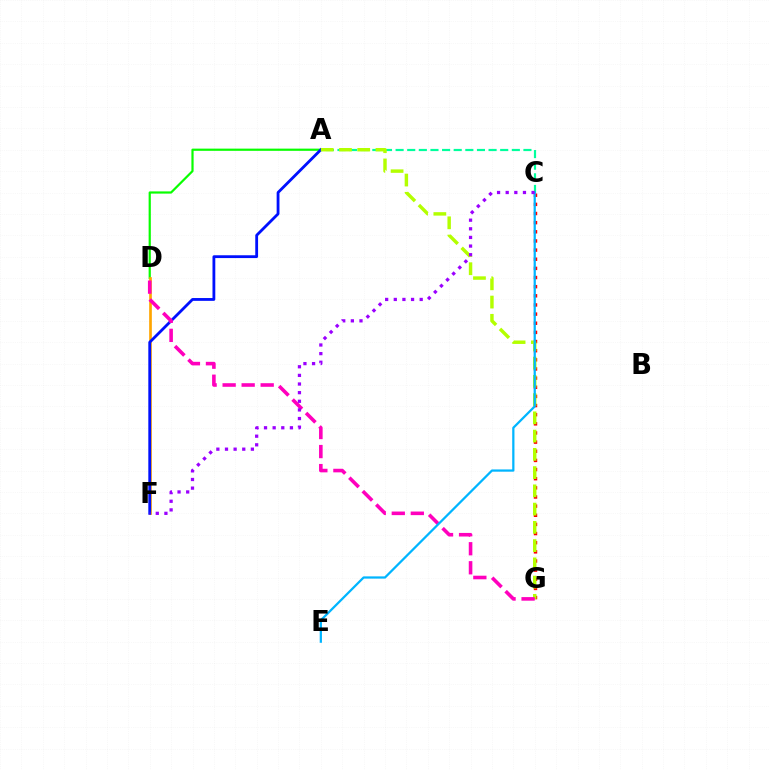{('A', 'D'): [{'color': '#08ff00', 'line_style': 'solid', 'thickness': 1.58}], ('A', 'C'): [{'color': '#00ff9d', 'line_style': 'dashed', 'thickness': 1.58}], ('D', 'F'): [{'color': '#ffa500', 'line_style': 'solid', 'thickness': 1.93}], ('C', 'G'): [{'color': '#ff0000', 'line_style': 'dotted', 'thickness': 2.48}], ('A', 'F'): [{'color': '#0010ff', 'line_style': 'solid', 'thickness': 2.02}], ('A', 'G'): [{'color': '#b3ff00', 'line_style': 'dashed', 'thickness': 2.48}], ('D', 'G'): [{'color': '#ff00bd', 'line_style': 'dashed', 'thickness': 2.58}], ('C', 'E'): [{'color': '#00b5ff', 'line_style': 'solid', 'thickness': 1.62}], ('C', 'F'): [{'color': '#9b00ff', 'line_style': 'dotted', 'thickness': 2.35}]}